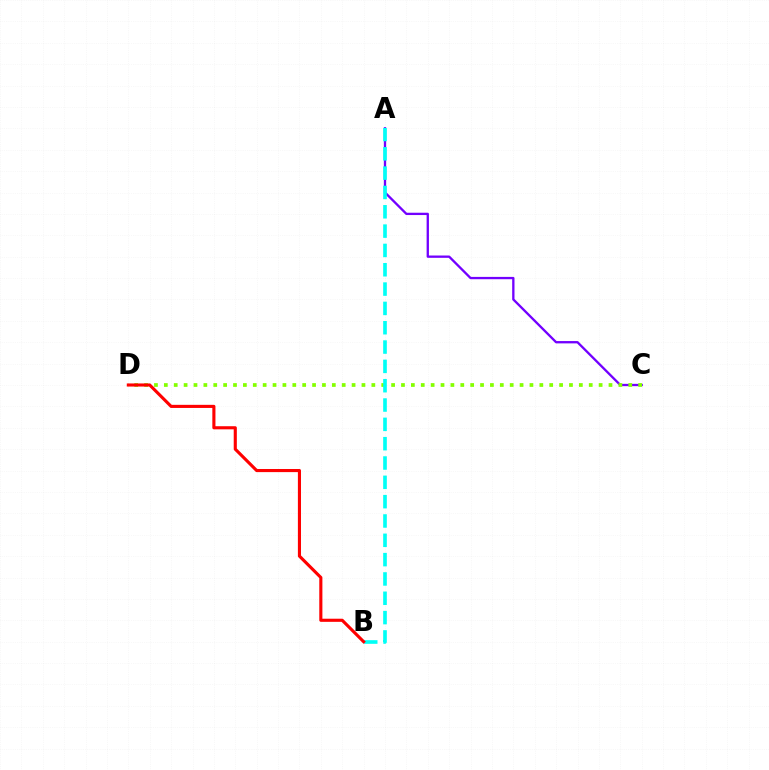{('A', 'C'): [{'color': '#7200ff', 'line_style': 'solid', 'thickness': 1.67}], ('C', 'D'): [{'color': '#84ff00', 'line_style': 'dotted', 'thickness': 2.68}], ('A', 'B'): [{'color': '#00fff6', 'line_style': 'dashed', 'thickness': 2.63}], ('B', 'D'): [{'color': '#ff0000', 'line_style': 'solid', 'thickness': 2.24}]}